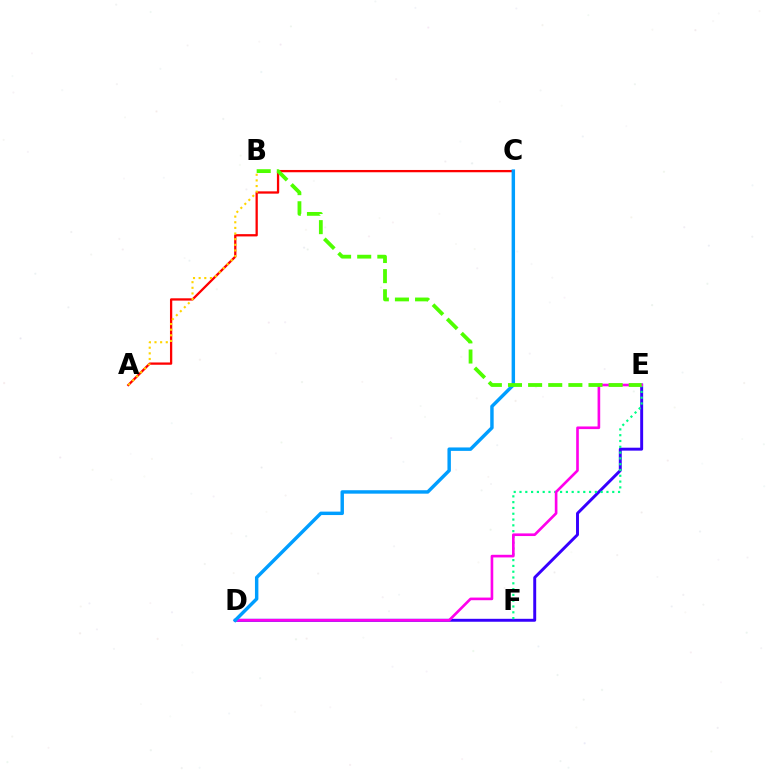{('D', 'E'): [{'color': '#3700ff', 'line_style': 'solid', 'thickness': 2.12}, {'color': '#ff00ed', 'line_style': 'solid', 'thickness': 1.9}], ('E', 'F'): [{'color': '#00ff86', 'line_style': 'dotted', 'thickness': 1.57}], ('A', 'C'): [{'color': '#ff0000', 'line_style': 'solid', 'thickness': 1.65}], ('A', 'B'): [{'color': '#ffd500', 'line_style': 'dotted', 'thickness': 1.53}], ('C', 'D'): [{'color': '#009eff', 'line_style': 'solid', 'thickness': 2.47}], ('B', 'E'): [{'color': '#4fff00', 'line_style': 'dashed', 'thickness': 2.73}]}